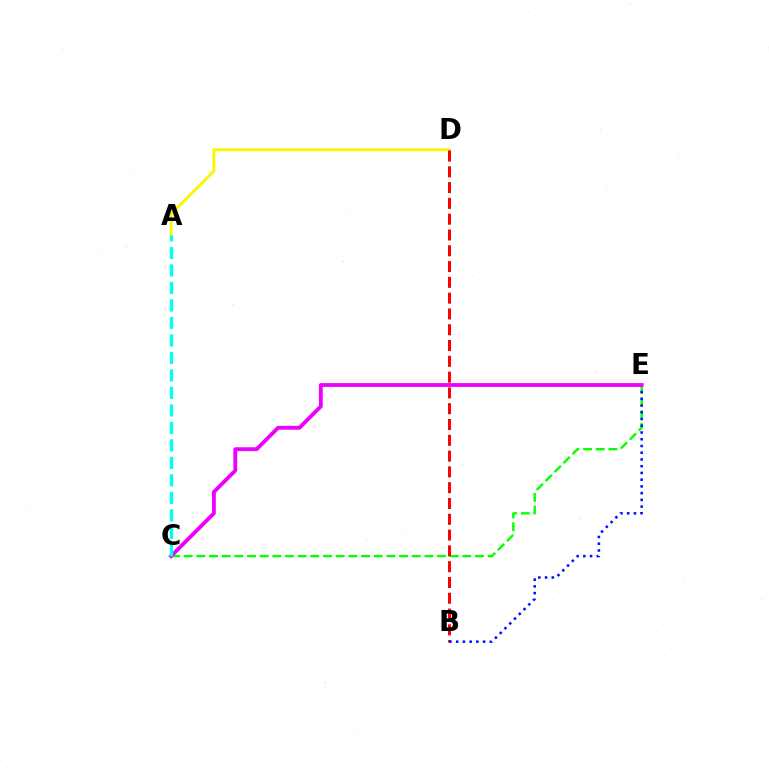{('C', 'E'): [{'color': '#08ff00', 'line_style': 'dashed', 'thickness': 1.72}, {'color': '#ee00ff', 'line_style': 'solid', 'thickness': 2.77}], ('A', 'D'): [{'color': '#fcf500', 'line_style': 'solid', 'thickness': 2.09}], ('B', 'D'): [{'color': '#ff0000', 'line_style': 'dashed', 'thickness': 2.15}], ('B', 'E'): [{'color': '#0010ff', 'line_style': 'dotted', 'thickness': 1.83}], ('A', 'C'): [{'color': '#00fff6', 'line_style': 'dashed', 'thickness': 2.38}]}